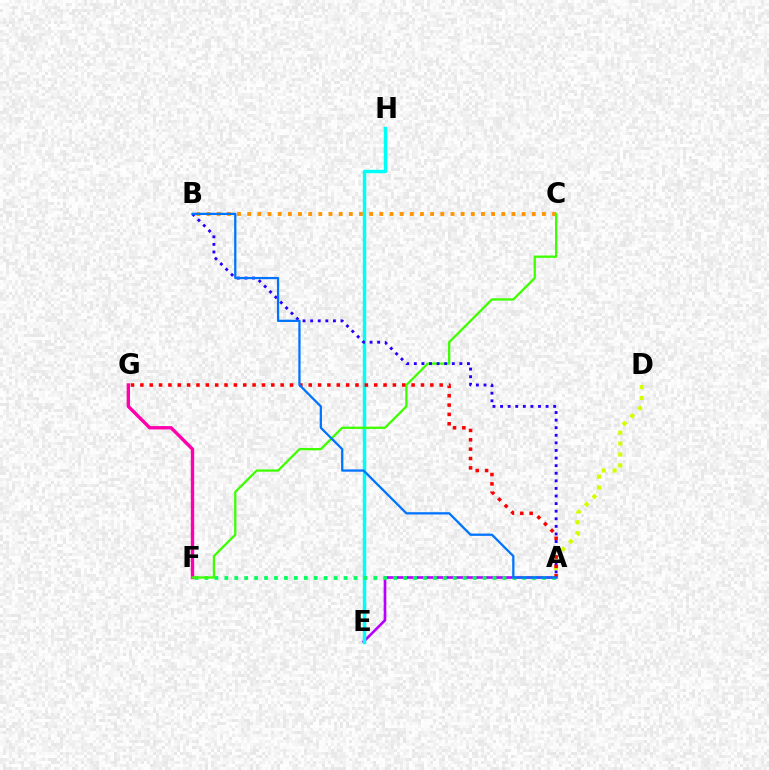{('A', 'E'): [{'color': '#b900ff', 'line_style': 'solid', 'thickness': 1.91}], ('B', 'C'): [{'color': '#ff9400', 'line_style': 'dotted', 'thickness': 2.76}], ('E', 'H'): [{'color': '#00fff6', 'line_style': 'solid', 'thickness': 2.47}], ('F', 'G'): [{'color': '#ff00ac', 'line_style': 'solid', 'thickness': 2.43}], ('A', 'F'): [{'color': '#00ff5c', 'line_style': 'dotted', 'thickness': 2.7}], ('A', 'D'): [{'color': '#d1ff00', 'line_style': 'dotted', 'thickness': 2.96}], ('C', 'F'): [{'color': '#3dff00', 'line_style': 'solid', 'thickness': 1.64}], ('A', 'B'): [{'color': '#2500ff', 'line_style': 'dotted', 'thickness': 2.06}, {'color': '#0074ff', 'line_style': 'solid', 'thickness': 1.63}], ('A', 'G'): [{'color': '#ff0000', 'line_style': 'dotted', 'thickness': 2.54}]}